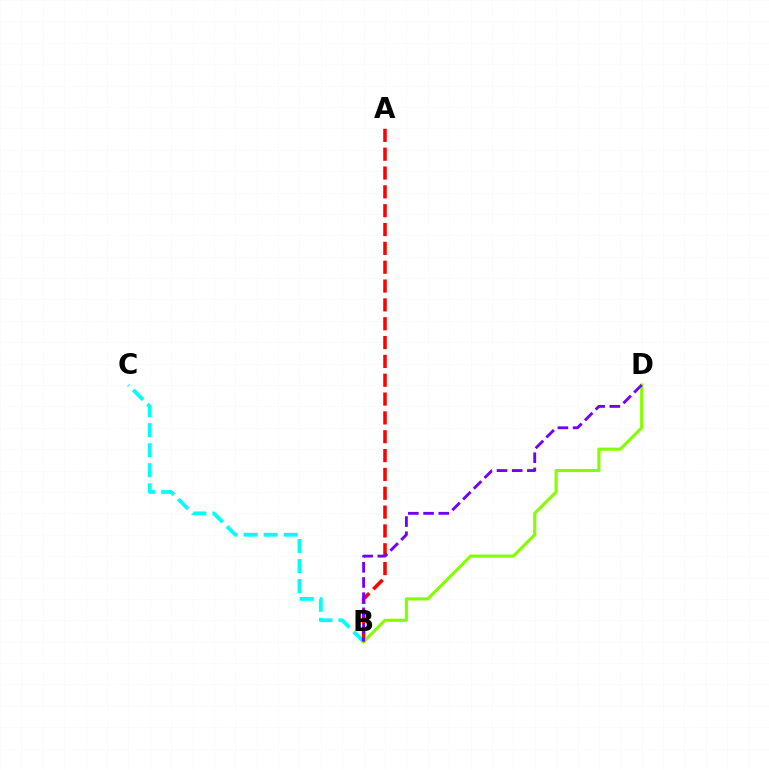{('B', 'C'): [{'color': '#00fff6', 'line_style': 'dashed', 'thickness': 2.72}], ('A', 'B'): [{'color': '#ff0000', 'line_style': 'dashed', 'thickness': 2.56}], ('B', 'D'): [{'color': '#84ff00', 'line_style': 'solid', 'thickness': 2.25}, {'color': '#7200ff', 'line_style': 'dashed', 'thickness': 2.06}]}